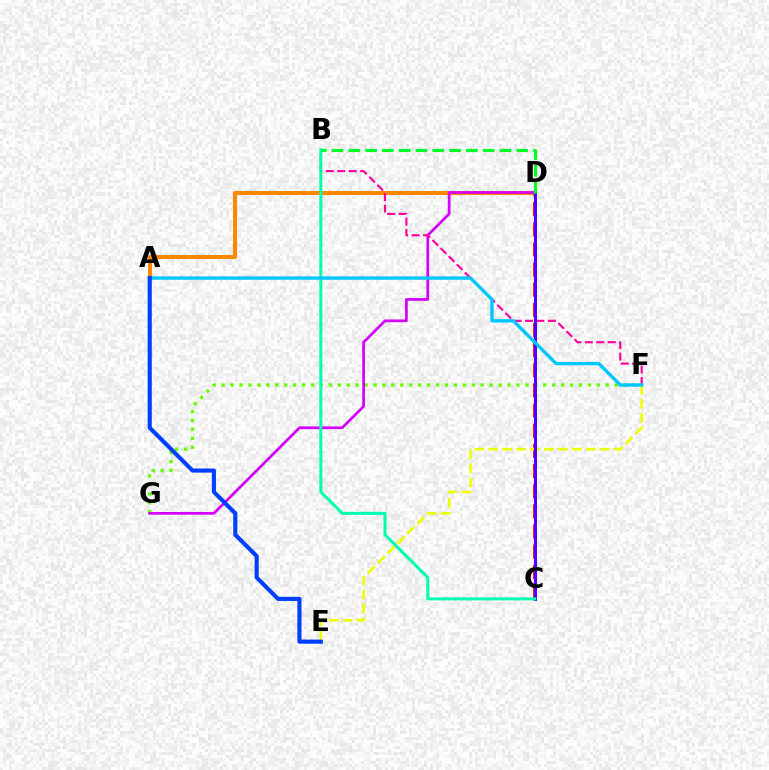{('C', 'D'): [{'color': '#ff0000', 'line_style': 'dashed', 'thickness': 2.74}, {'color': '#4f00ff', 'line_style': 'solid', 'thickness': 2.18}], ('E', 'F'): [{'color': '#eeff00', 'line_style': 'dashed', 'thickness': 1.89}], ('F', 'G'): [{'color': '#66ff00', 'line_style': 'dotted', 'thickness': 2.43}], ('A', 'D'): [{'color': '#ff8800', 'line_style': 'solid', 'thickness': 2.89}], ('D', 'G'): [{'color': '#d600ff', 'line_style': 'solid', 'thickness': 1.96}], ('B', 'F'): [{'color': '#ff00a0', 'line_style': 'dashed', 'thickness': 1.56}], ('B', 'C'): [{'color': '#00ffaf', 'line_style': 'solid', 'thickness': 2.17}], ('A', 'F'): [{'color': '#00c7ff', 'line_style': 'solid', 'thickness': 2.43}], ('A', 'E'): [{'color': '#003fff', 'line_style': 'solid', 'thickness': 2.97}], ('B', 'D'): [{'color': '#00ff27', 'line_style': 'dashed', 'thickness': 2.28}]}